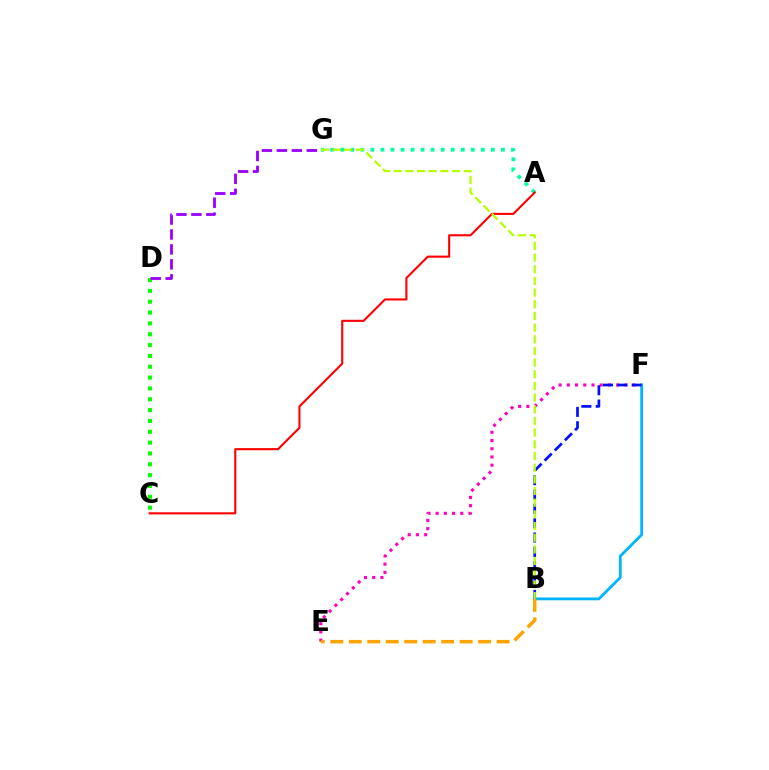{('C', 'D'): [{'color': '#08ff00', 'line_style': 'dotted', 'thickness': 2.94}], ('A', 'G'): [{'color': '#00ff9d', 'line_style': 'dotted', 'thickness': 2.73}], ('E', 'F'): [{'color': '#ff00bd', 'line_style': 'dotted', 'thickness': 2.23}], ('B', 'F'): [{'color': '#00b5ff', 'line_style': 'solid', 'thickness': 2.03}, {'color': '#0010ff', 'line_style': 'dashed', 'thickness': 1.95}], ('A', 'C'): [{'color': '#ff0000', 'line_style': 'solid', 'thickness': 1.52}], ('B', 'G'): [{'color': '#b3ff00', 'line_style': 'dashed', 'thickness': 1.59}], ('D', 'G'): [{'color': '#9b00ff', 'line_style': 'dashed', 'thickness': 2.03}], ('B', 'E'): [{'color': '#ffa500', 'line_style': 'dashed', 'thickness': 2.51}]}